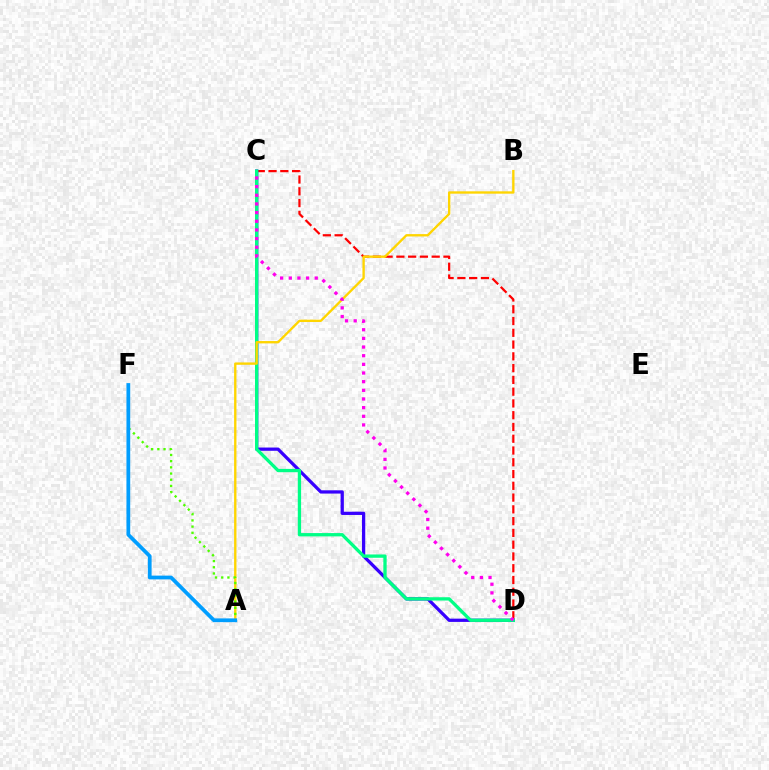{('C', 'D'): [{'color': '#ff0000', 'line_style': 'dashed', 'thickness': 1.6}, {'color': '#3700ff', 'line_style': 'solid', 'thickness': 2.35}, {'color': '#00ff86', 'line_style': 'solid', 'thickness': 2.38}, {'color': '#ff00ed', 'line_style': 'dotted', 'thickness': 2.35}], ('A', 'B'): [{'color': '#ffd500', 'line_style': 'solid', 'thickness': 1.7}], ('A', 'F'): [{'color': '#4fff00', 'line_style': 'dotted', 'thickness': 1.68}, {'color': '#009eff', 'line_style': 'solid', 'thickness': 2.71}]}